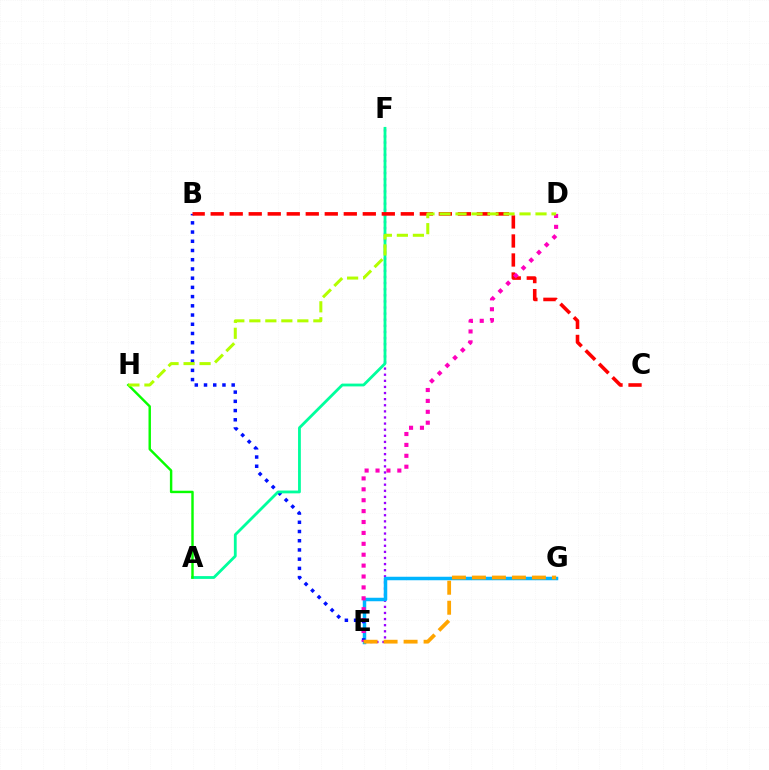{('E', 'F'): [{'color': '#9b00ff', 'line_style': 'dotted', 'thickness': 1.66}], ('E', 'G'): [{'color': '#00b5ff', 'line_style': 'solid', 'thickness': 2.51}, {'color': '#ffa500', 'line_style': 'dashed', 'thickness': 2.72}], ('B', 'E'): [{'color': '#0010ff', 'line_style': 'dotted', 'thickness': 2.51}], ('A', 'F'): [{'color': '#00ff9d', 'line_style': 'solid', 'thickness': 2.02}], ('B', 'C'): [{'color': '#ff0000', 'line_style': 'dashed', 'thickness': 2.58}], ('D', 'E'): [{'color': '#ff00bd', 'line_style': 'dotted', 'thickness': 2.96}], ('A', 'H'): [{'color': '#08ff00', 'line_style': 'solid', 'thickness': 1.75}], ('D', 'H'): [{'color': '#b3ff00', 'line_style': 'dashed', 'thickness': 2.17}]}